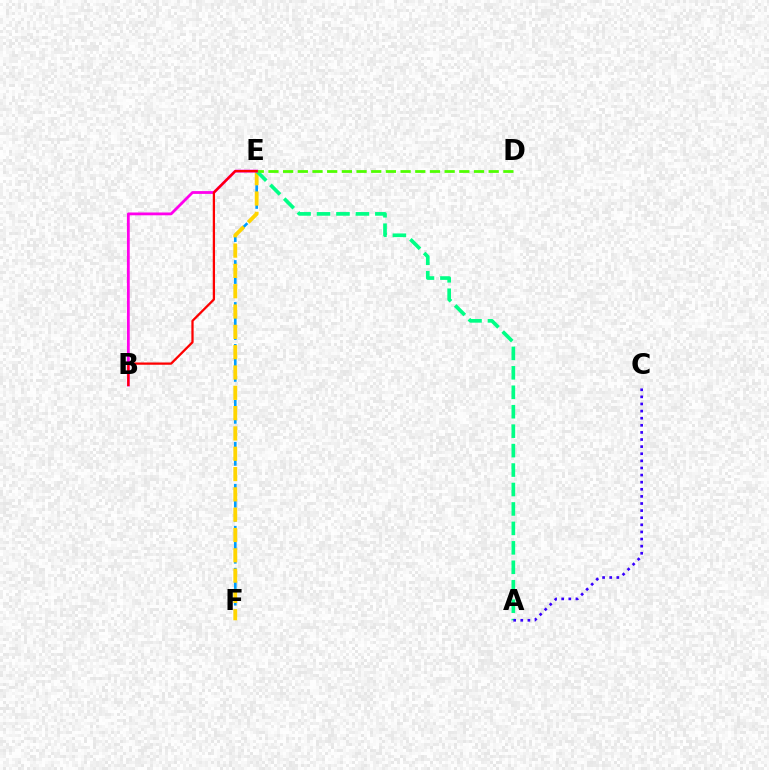{('E', 'F'): [{'color': '#009eff', 'line_style': 'dashed', 'thickness': 1.9}, {'color': '#ffd500', 'line_style': 'dashed', 'thickness': 2.76}], ('A', 'E'): [{'color': '#00ff86', 'line_style': 'dashed', 'thickness': 2.64}], ('D', 'E'): [{'color': '#4fff00', 'line_style': 'dashed', 'thickness': 1.99}], ('B', 'E'): [{'color': '#ff00ed', 'line_style': 'solid', 'thickness': 2.01}, {'color': '#ff0000', 'line_style': 'solid', 'thickness': 1.63}], ('A', 'C'): [{'color': '#3700ff', 'line_style': 'dotted', 'thickness': 1.93}]}